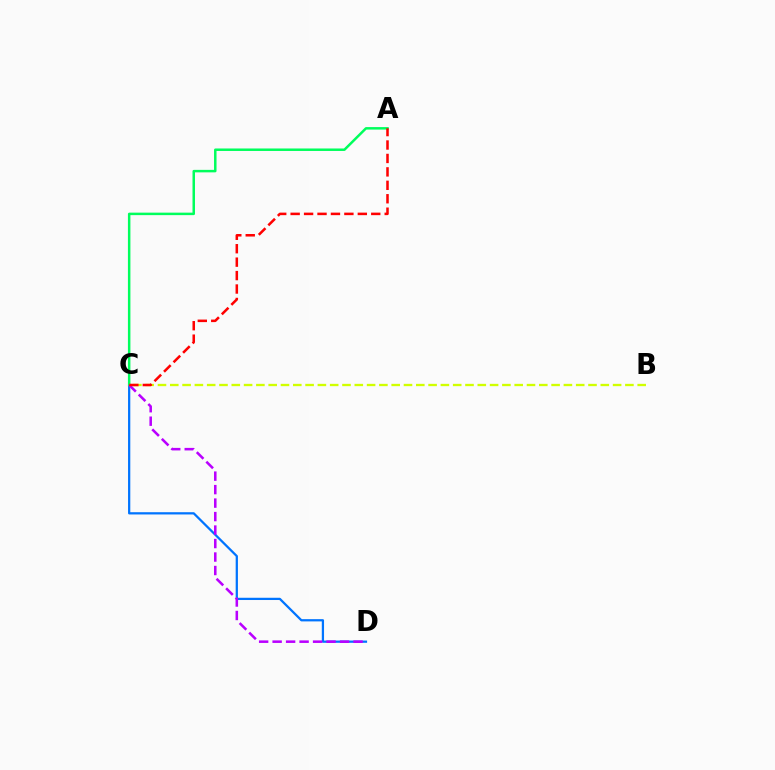{('C', 'D'): [{'color': '#0074ff', 'line_style': 'solid', 'thickness': 1.62}, {'color': '#b900ff', 'line_style': 'dashed', 'thickness': 1.83}], ('A', 'C'): [{'color': '#00ff5c', 'line_style': 'solid', 'thickness': 1.79}, {'color': '#ff0000', 'line_style': 'dashed', 'thickness': 1.83}], ('B', 'C'): [{'color': '#d1ff00', 'line_style': 'dashed', 'thickness': 1.67}]}